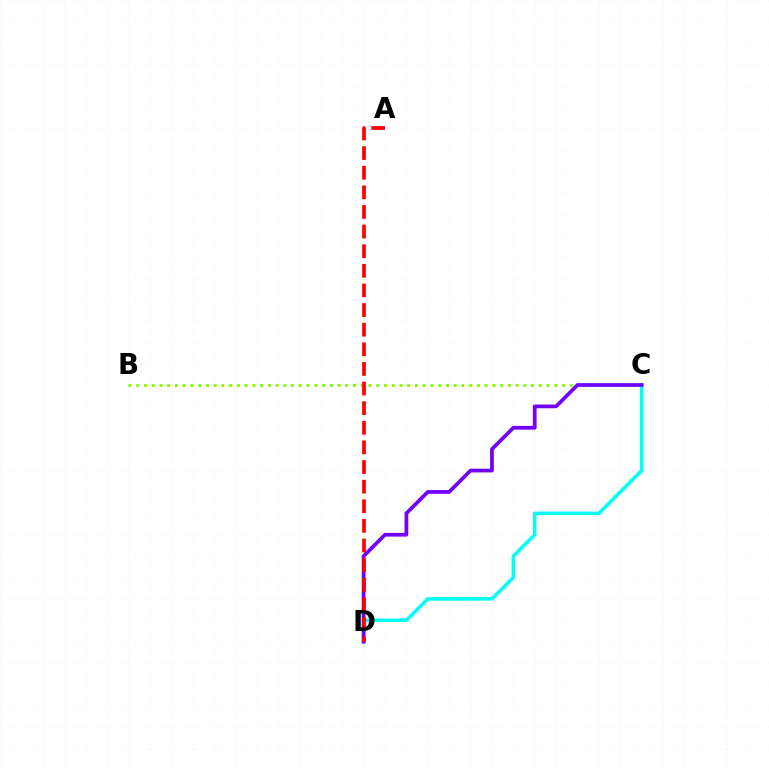{('B', 'C'): [{'color': '#84ff00', 'line_style': 'dotted', 'thickness': 2.1}], ('C', 'D'): [{'color': '#00fff6', 'line_style': 'solid', 'thickness': 2.56}, {'color': '#7200ff', 'line_style': 'solid', 'thickness': 2.68}], ('A', 'D'): [{'color': '#ff0000', 'line_style': 'dashed', 'thickness': 2.67}]}